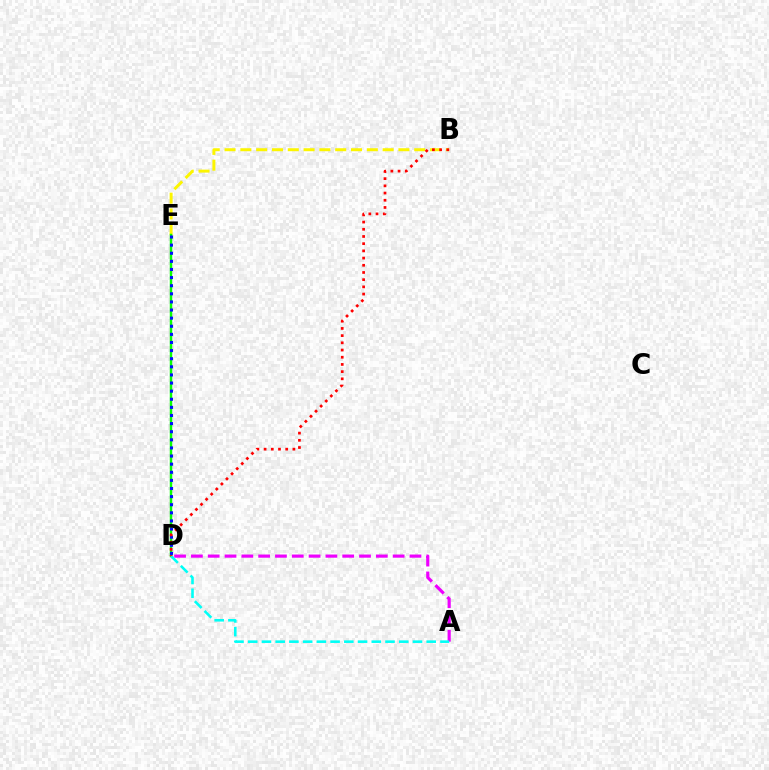{('A', 'D'): [{'color': '#ee00ff', 'line_style': 'dashed', 'thickness': 2.28}, {'color': '#00fff6', 'line_style': 'dashed', 'thickness': 1.87}], ('B', 'E'): [{'color': '#fcf500', 'line_style': 'dashed', 'thickness': 2.15}], ('D', 'E'): [{'color': '#08ff00', 'line_style': 'solid', 'thickness': 1.77}, {'color': '#0010ff', 'line_style': 'dotted', 'thickness': 2.2}], ('B', 'D'): [{'color': '#ff0000', 'line_style': 'dotted', 'thickness': 1.96}]}